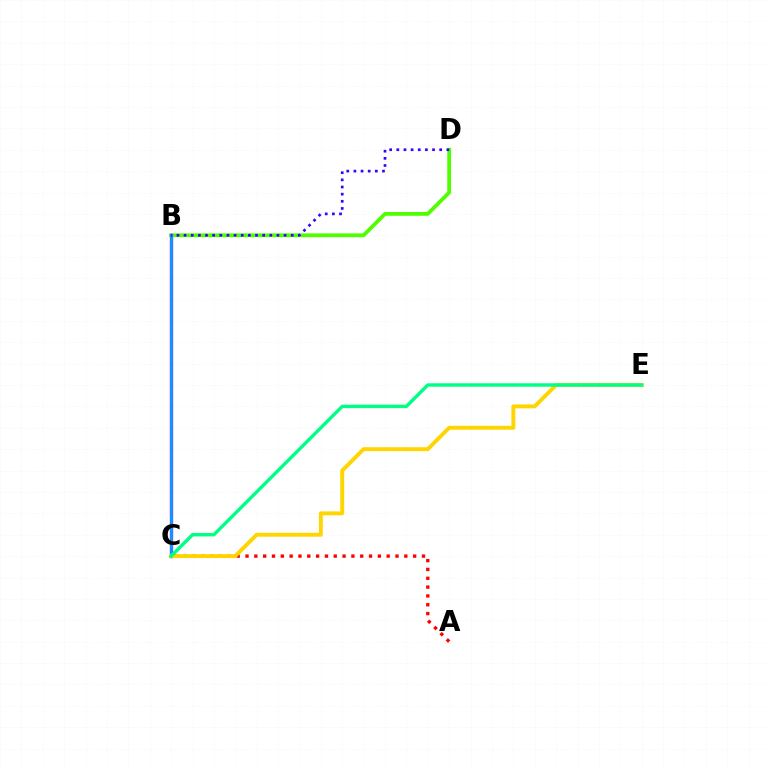{('B', 'D'): [{'color': '#4fff00', 'line_style': 'solid', 'thickness': 2.74}, {'color': '#3700ff', 'line_style': 'dotted', 'thickness': 1.94}], ('B', 'C'): [{'color': '#ff00ed', 'line_style': 'solid', 'thickness': 2.43}, {'color': '#009eff', 'line_style': 'solid', 'thickness': 2.01}], ('A', 'C'): [{'color': '#ff0000', 'line_style': 'dotted', 'thickness': 2.4}], ('C', 'E'): [{'color': '#ffd500', 'line_style': 'solid', 'thickness': 2.81}, {'color': '#00ff86', 'line_style': 'solid', 'thickness': 2.46}]}